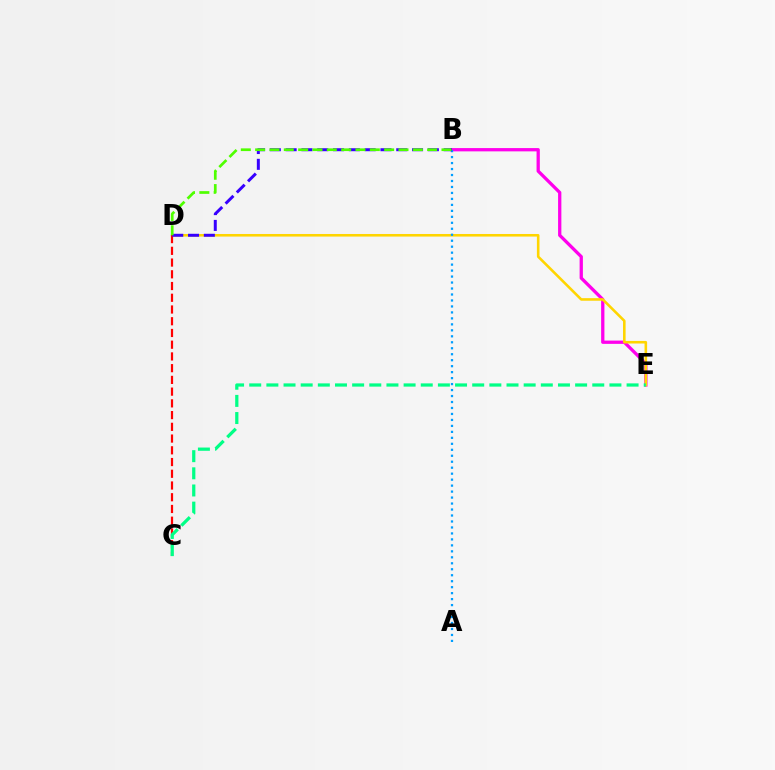{('B', 'E'): [{'color': '#ff00ed', 'line_style': 'solid', 'thickness': 2.36}], ('D', 'E'): [{'color': '#ffd500', 'line_style': 'solid', 'thickness': 1.86}], ('C', 'D'): [{'color': '#ff0000', 'line_style': 'dashed', 'thickness': 1.59}], ('A', 'B'): [{'color': '#009eff', 'line_style': 'dotted', 'thickness': 1.62}], ('B', 'D'): [{'color': '#3700ff', 'line_style': 'dashed', 'thickness': 2.15}, {'color': '#4fff00', 'line_style': 'dashed', 'thickness': 1.95}], ('C', 'E'): [{'color': '#00ff86', 'line_style': 'dashed', 'thickness': 2.33}]}